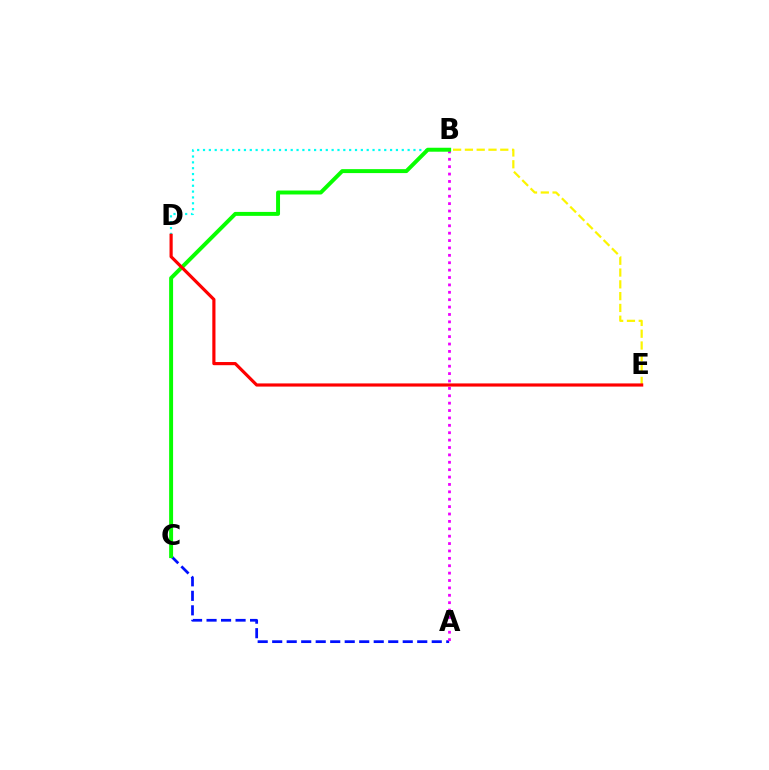{('B', 'D'): [{'color': '#00fff6', 'line_style': 'dotted', 'thickness': 1.59}], ('A', 'C'): [{'color': '#0010ff', 'line_style': 'dashed', 'thickness': 1.97}], ('A', 'B'): [{'color': '#ee00ff', 'line_style': 'dotted', 'thickness': 2.01}], ('B', 'E'): [{'color': '#fcf500', 'line_style': 'dashed', 'thickness': 1.6}], ('B', 'C'): [{'color': '#08ff00', 'line_style': 'solid', 'thickness': 2.84}], ('D', 'E'): [{'color': '#ff0000', 'line_style': 'solid', 'thickness': 2.28}]}